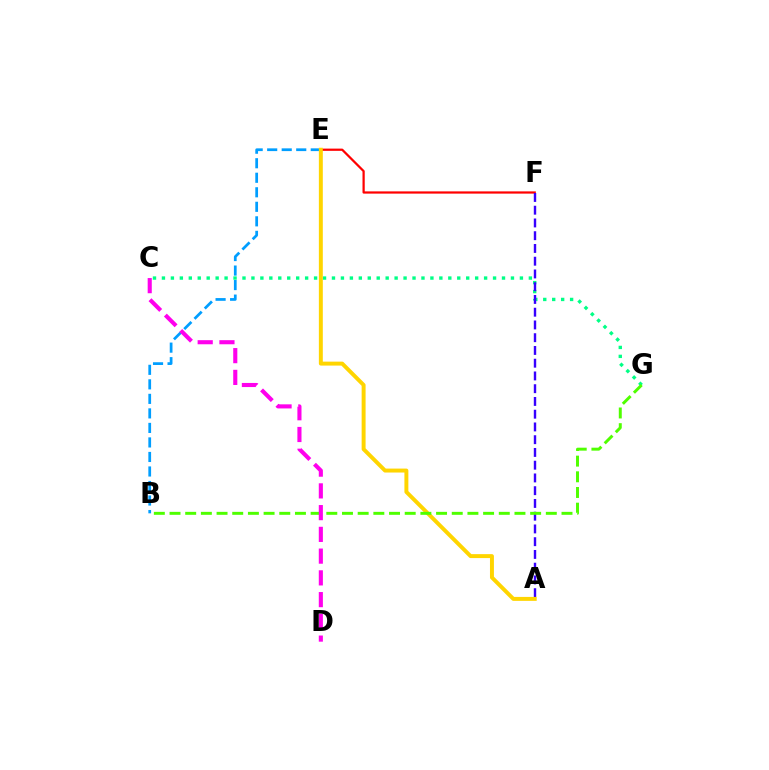{('C', 'G'): [{'color': '#00ff86', 'line_style': 'dotted', 'thickness': 2.43}], ('E', 'F'): [{'color': '#ff0000', 'line_style': 'solid', 'thickness': 1.61}], ('A', 'F'): [{'color': '#3700ff', 'line_style': 'dashed', 'thickness': 1.73}], ('B', 'E'): [{'color': '#009eff', 'line_style': 'dashed', 'thickness': 1.97}], ('A', 'E'): [{'color': '#ffd500', 'line_style': 'solid', 'thickness': 2.84}], ('B', 'G'): [{'color': '#4fff00', 'line_style': 'dashed', 'thickness': 2.13}], ('C', 'D'): [{'color': '#ff00ed', 'line_style': 'dashed', 'thickness': 2.95}]}